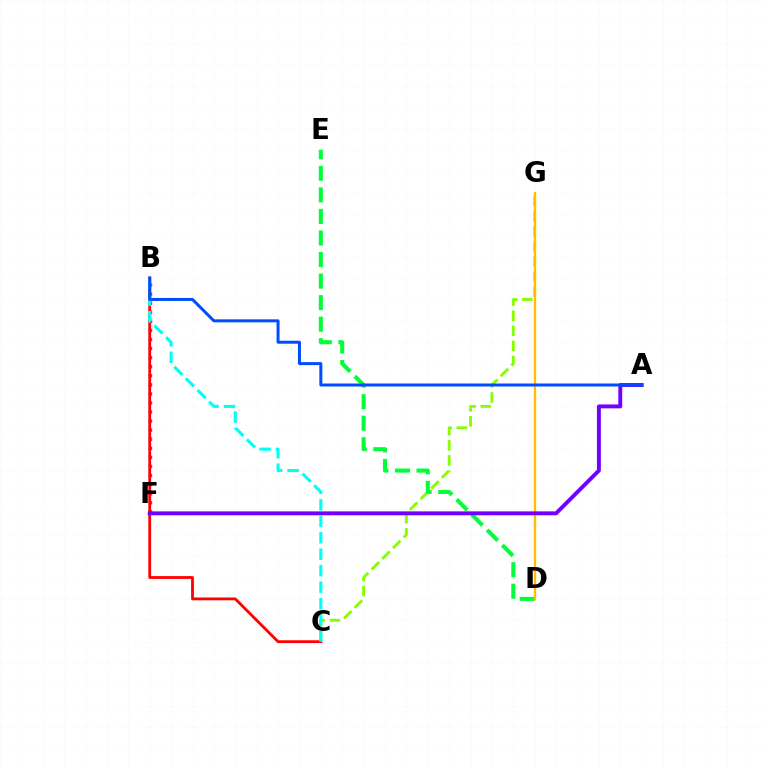{('B', 'F'): [{'color': '#ff00cf', 'line_style': 'dotted', 'thickness': 2.46}], ('C', 'G'): [{'color': '#84ff00', 'line_style': 'dashed', 'thickness': 2.05}], ('D', 'E'): [{'color': '#00ff39', 'line_style': 'dashed', 'thickness': 2.93}], ('D', 'G'): [{'color': '#ffbd00', 'line_style': 'solid', 'thickness': 1.67}], ('B', 'C'): [{'color': '#ff0000', 'line_style': 'solid', 'thickness': 2.02}, {'color': '#00fff6', 'line_style': 'dashed', 'thickness': 2.24}], ('A', 'F'): [{'color': '#7200ff', 'line_style': 'solid', 'thickness': 2.82}], ('A', 'B'): [{'color': '#004bff', 'line_style': 'solid', 'thickness': 2.15}]}